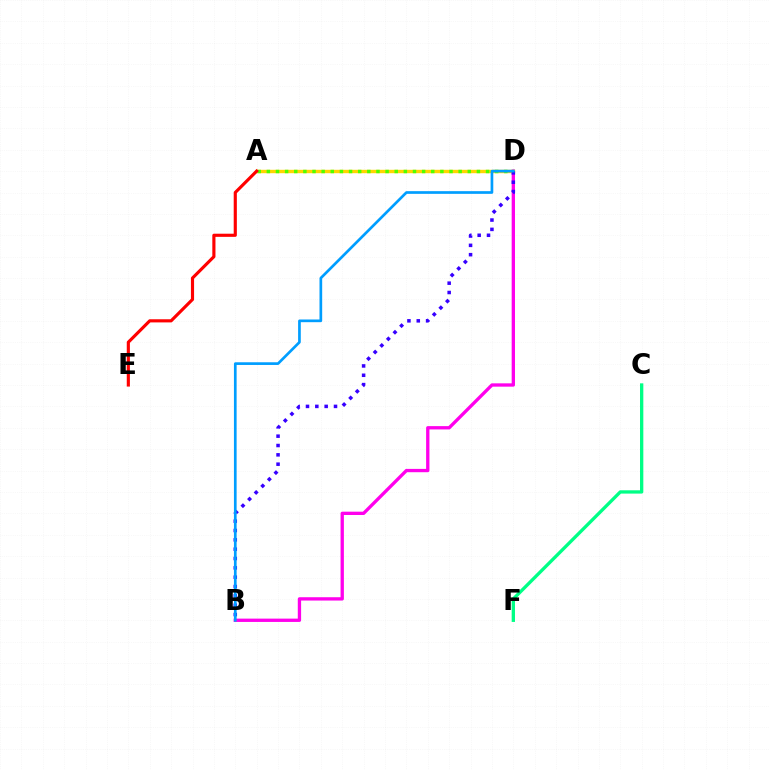{('B', 'D'): [{'color': '#ff00ed', 'line_style': 'solid', 'thickness': 2.39}, {'color': '#3700ff', 'line_style': 'dotted', 'thickness': 2.54}, {'color': '#009eff', 'line_style': 'solid', 'thickness': 1.94}], ('A', 'D'): [{'color': '#ffd500', 'line_style': 'solid', 'thickness': 2.44}, {'color': '#4fff00', 'line_style': 'dotted', 'thickness': 2.48}], ('C', 'F'): [{'color': '#00ff86', 'line_style': 'solid', 'thickness': 2.38}], ('A', 'E'): [{'color': '#ff0000', 'line_style': 'solid', 'thickness': 2.26}]}